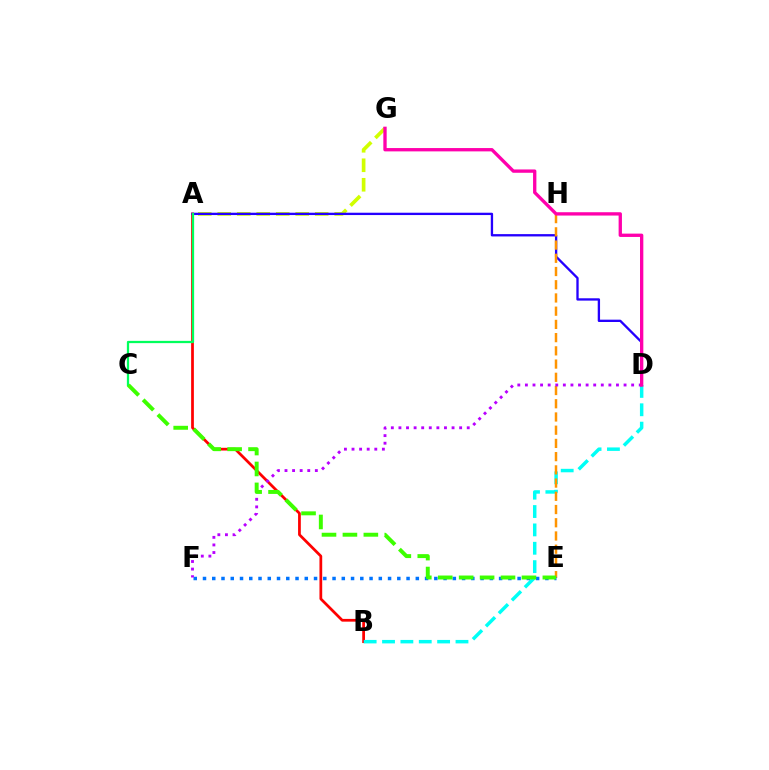{('A', 'B'): [{'color': '#ff0000', 'line_style': 'solid', 'thickness': 1.98}], ('A', 'G'): [{'color': '#d1ff00', 'line_style': 'dashed', 'thickness': 2.65}], ('A', 'D'): [{'color': '#2500ff', 'line_style': 'solid', 'thickness': 1.68}], ('B', 'D'): [{'color': '#00fff6', 'line_style': 'dashed', 'thickness': 2.49}], ('E', 'H'): [{'color': '#ff9400', 'line_style': 'dashed', 'thickness': 1.8}], ('E', 'F'): [{'color': '#0074ff', 'line_style': 'dotted', 'thickness': 2.51}], ('D', 'F'): [{'color': '#b900ff', 'line_style': 'dotted', 'thickness': 2.06}], ('A', 'C'): [{'color': '#00ff5c', 'line_style': 'solid', 'thickness': 1.63}], ('C', 'E'): [{'color': '#3dff00', 'line_style': 'dashed', 'thickness': 2.84}], ('D', 'G'): [{'color': '#ff00ac', 'line_style': 'solid', 'thickness': 2.39}]}